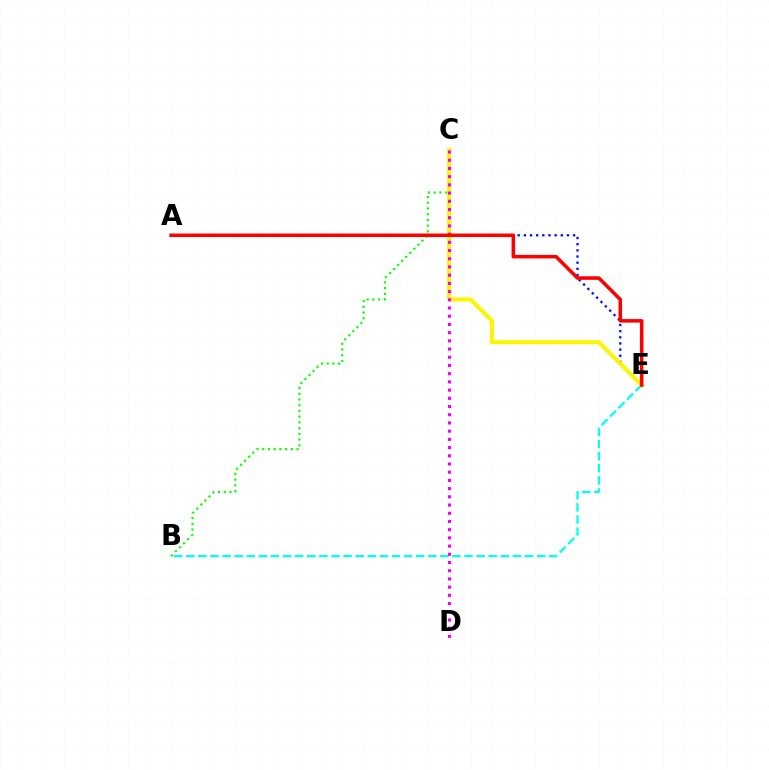{('B', 'E'): [{'color': '#00fff6', 'line_style': 'dashed', 'thickness': 1.64}], ('A', 'E'): [{'color': '#0010ff', 'line_style': 'dotted', 'thickness': 1.67}, {'color': '#ff0000', 'line_style': 'solid', 'thickness': 2.54}], ('B', 'C'): [{'color': '#08ff00', 'line_style': 'dotted', 'thickness': 1.56}], ('C', 'E'): [{'color': '#fcf500', 'line_style': 'solid', 'thickness': 2.89}], ('C', 'D'): [{'color': '#ee00ff', 'line_style': 'dotted', 'thickness': 2.23}]}